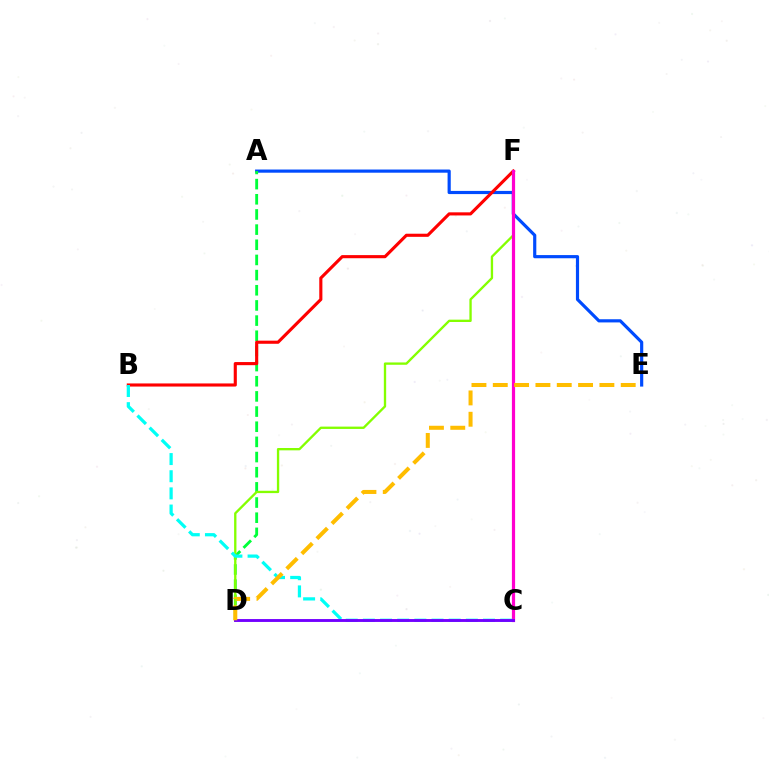{('A', 'E'): [{'color': '#004bff', 'line_style': 'solid', 'thickness': 2.29}], ('A', 'D'): [{'color': '#00ff39', 'line_style': 'dashed', 'thickness': 2.06}], ('B', 'F'): [{'color': '#ff0000', 'line_style': 'solid', 'thickness': 2.24}], ('D', 'F'): [{'color': '#84ff00', 'line_style': 'solid', 'thickness': 1.68}], ('C', 'F'): [{'color': '#ff00cf', 'line_style': 'solid', 'thickness': 2.31}], ('B', 'C'): [{'color': '#00fff6', 'line_style': 'dashed', 'thickness': 2.33}], ('C', 'D'): [{'color': '#7200ff', 'line_style': 'solid', 'thickness': 2.08}], ('D', 'E'): [{'color': '#ffbd00', 'line_style': 'dashed', 'thickness': 2.9}]}